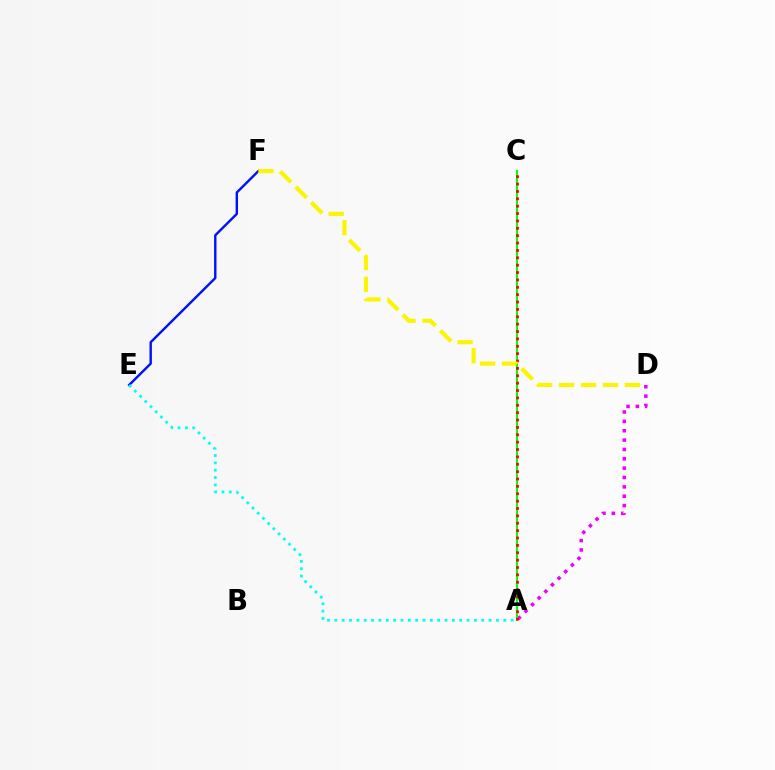{('A', 'D'): [{'color': '#ee00ff', 'line_style': 'dotted', 'thickness': 2.54}], ('A', 'C'): [{'color': '#08ff00', 'line_style': 'solid', 'thickness': 1.52}, {'color': '#ff0000', 'line_style': 'dotted', 'thickness': 2.0}], ('E', 'F'): [{'color': '#0010ff', 'line_style': 'solid', 'thickness': 1.73}], ('A', 'E'): [{'color': '#00fff6', 'line_style': 'dotted', 'thickness': 2.0}], ('D', 'F'): [{'color': '#fcf500', 'line_style': 'dashed', 'thickness': 2.98}]}